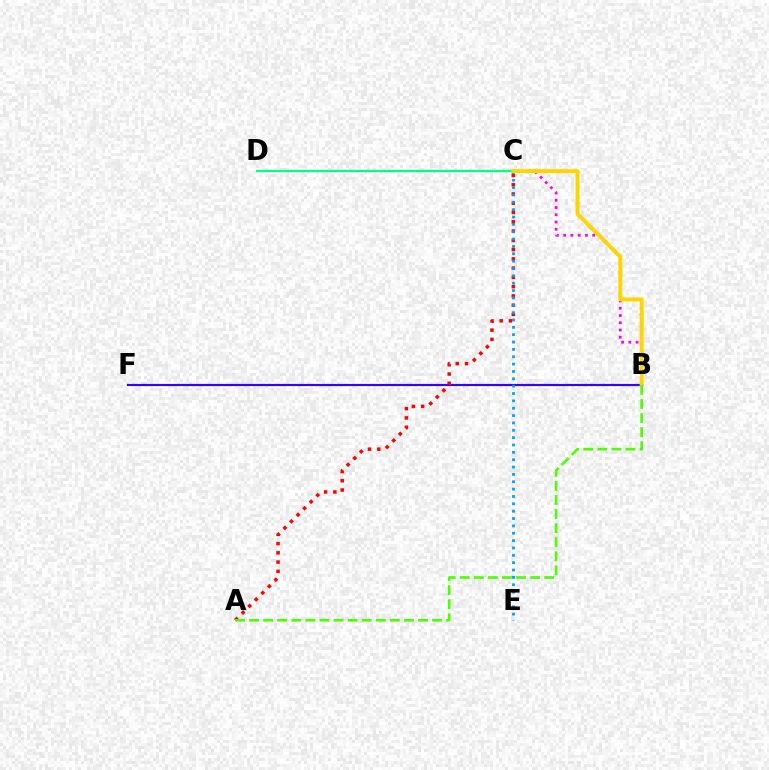{('B', 'C'): [{'color': '#ff00ed', 'line_style': 'dotted', 'thickness': 1.97}, {'color': '#ffd500', 'line_style': 'solid', 'thickness': 2.84}], ('C', 'D'): [{'color': '#00ff86', 'line_style': 'solid', 'thickness': 1.6}], ('B', 'F'): [{'color': '#3700ff', 'line_style': 'solid', 'thickness': 1.54}], ('A', 'C'): [{'color': '#ff0000', 'line_style': 'dotted', 'thickness': 2.52}], ('C', 'E'): [{'color': '#009eff', 'line_style': 'dotted', 'thickness': 2.0}], ('A', 'B'): [{'color': '#4fff00', 'line_style': 'dashed', 'thickness': 1.91}]}